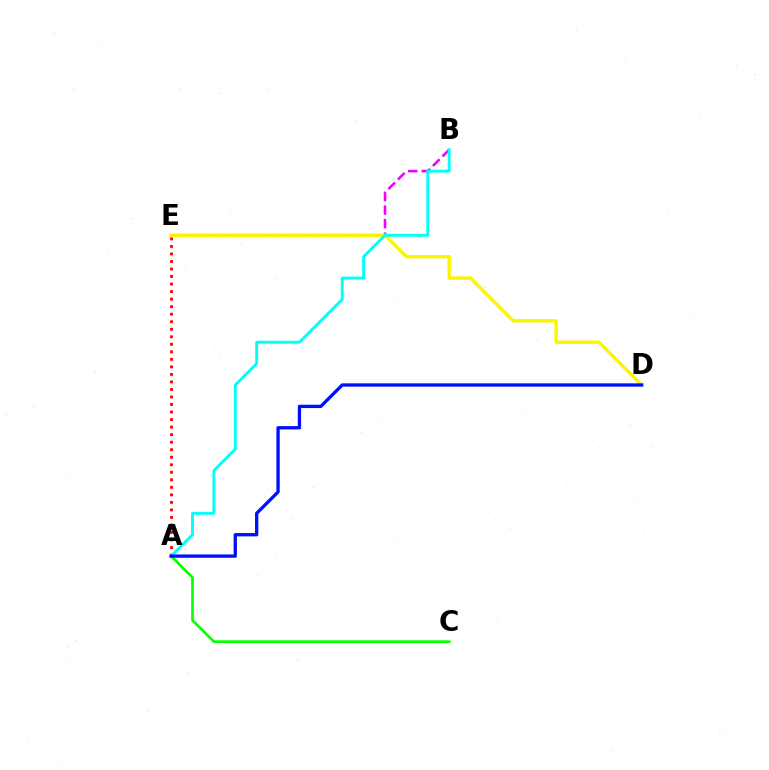{('A', 'E'): [{'color': '#ff0000', 'line_style': 'dotted', 'thickness': 2.05}], ('B', 'E'): [{'color': '#ee00ff', 'line_style': 'dashed', 'thickness': 1.84}], ('D', 'E'): [{'color': '#fcf500', 'line_style': 'solid', 'thickness': 2.45}], ('A', 'C'): [{'color': '#08ff00', 'line_style': 'solid', 'thickness': 1.93}], ('A', 'B'): [{'color': '#00fff6', 'line_style': 'solid', 'thickness': 2.09}], ('A', 'D'): [{'color': '#0010ff', 'line_style': 'solid', 'thickness': 2.39}]}